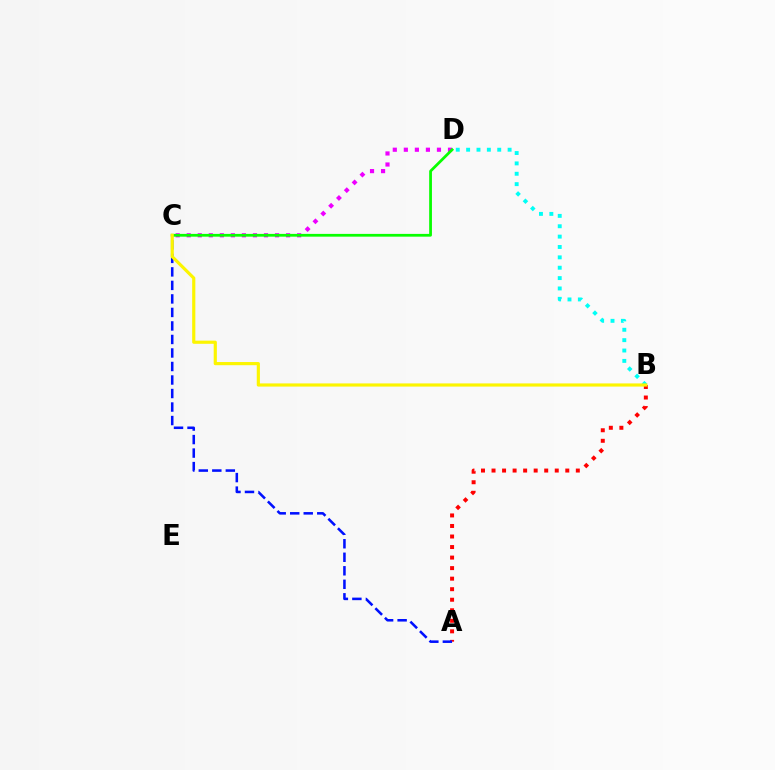{('A', 'B'): [{'color': '#ff0000', 'line_style': 'dotted', 'thickness': 2.86}], ('A', 'C'): [{'color': '#0010ff', 'line_style': 'dashed', 'thickness': 1.84}], ('B', 'D'): [{'color': '#00fff6', 'line_style': 'dotted', 'thickness': 2.82}], ('C', 'D'): [{'color': '#ee00ff', 'line_style': 'dotted', 'thickness': 3.0}, {'color': '#08ff00', 'line_style': 'solid', 'thickness': 1.99}], ('B', 'C'): [{'color': '#fcf500', 'line_style': 'solid', 'thickness': 2.28}]}